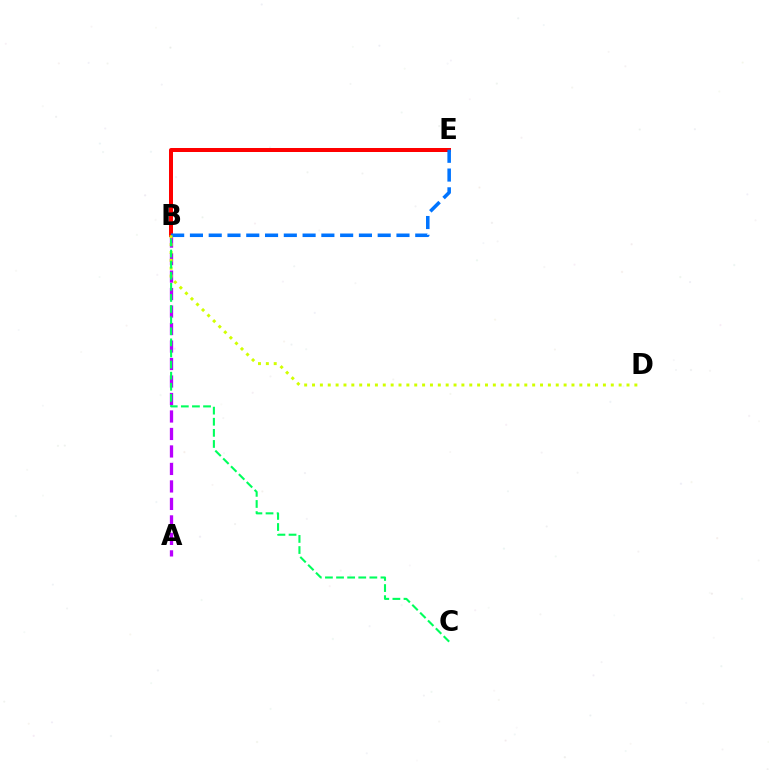{('A', 'B'): [{'color': '#b900ff', 'line_style': 'dashed', 'thickness': 2.38}], ('B', 'E'): [{'color': '#ff0000', 'line_style': 'solid', 'thickness': 2.88}, {'color': '#0074ff', 'line_style': 'dashed', 'thickness': 2.55}], ('B', 'D'): [{'color': '#d1ff00', 'line_style': 'dotted', 'thickness': 2.14}], ('B', 'C'): [{'color': '#00ff5c', 'line_style': 'dashed', 'thickness': 1.51}]}